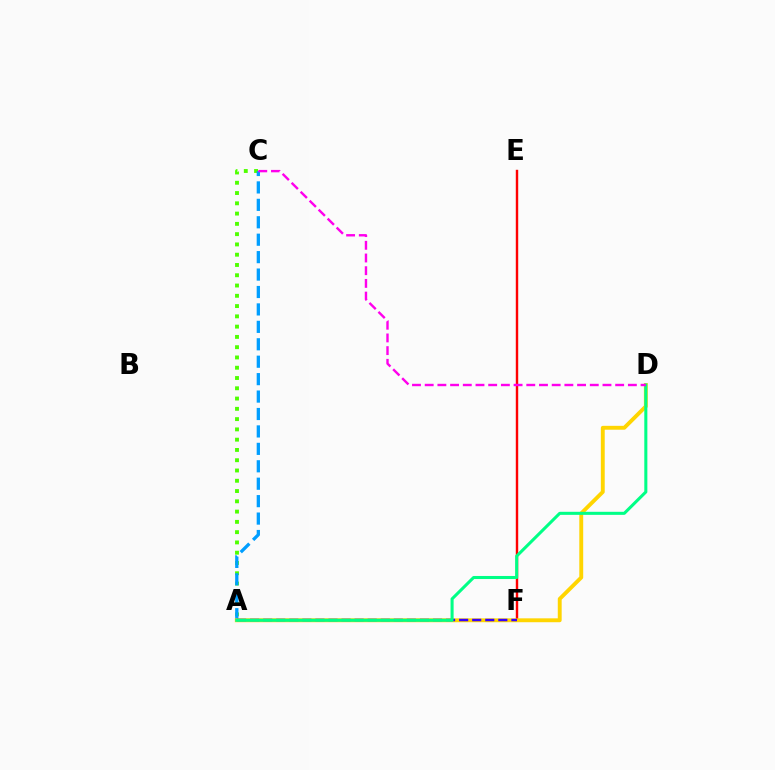{('E', 'F'): [{'color': '#ff0000', 'line_style': 'solid', 'thickness': 1.74}], ('A', 'C'): [{'color': '#4fff00', 'line_style': 'dotted', 'thickness': 2.79}, {'color': '#009eff', 'line_style': 'dashed', 'thickness': 2.37}], ('A', 'D'): [{'color': '#ffd500', 'line_style': 'solid', 'thickness': 2.8}, {'color': '#00ff86', 'line_style': 'solid', 'thickness': 2.2}], ('A', 'F'): [{'color': '#3700ff', 'line_style': 'dashed', 'thickness': 1.77}], ('C', 'D'): [{'color': '#ff00ed', 'line_style': 'dashed', 'thickness': 1.73}]}